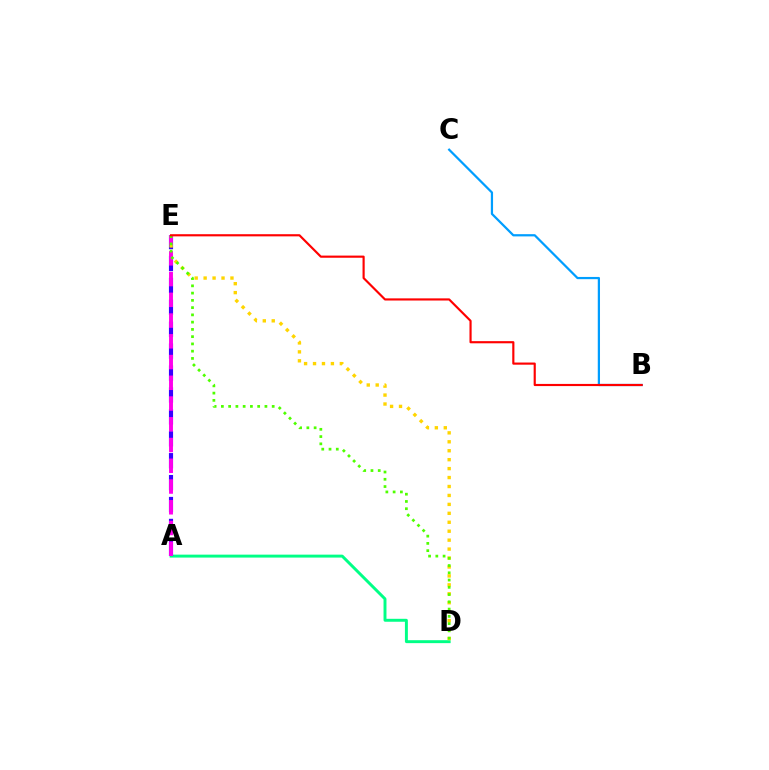{('A', 'D'): [{'color': '#00ff86', 'line_style': 'solid', 'thickness': 2.12}], ('A', 'E'): [{'color': '#3700ff', 'line_style': 'dashed', 'thickness': 2.98}, {'color': '#ff00ed', 'line_style': 'dashed', 'thickness': 2.82}], ('B', 'C'): [{'color': '#009eff', 'line_style': 'solid', 'thickness': 1.61}], ('D', 'E'): [{'color': '#ffd500', 'line_style': 'dotted', 'thickness': 2.43}, {'color': '#4fff00', 'line_style': 'dotted', 'thickness': 1.97}], ('B', 'E'): [{'color': '#ff0000', 'line_style': 'solid', 'thickness': 1.55}]}